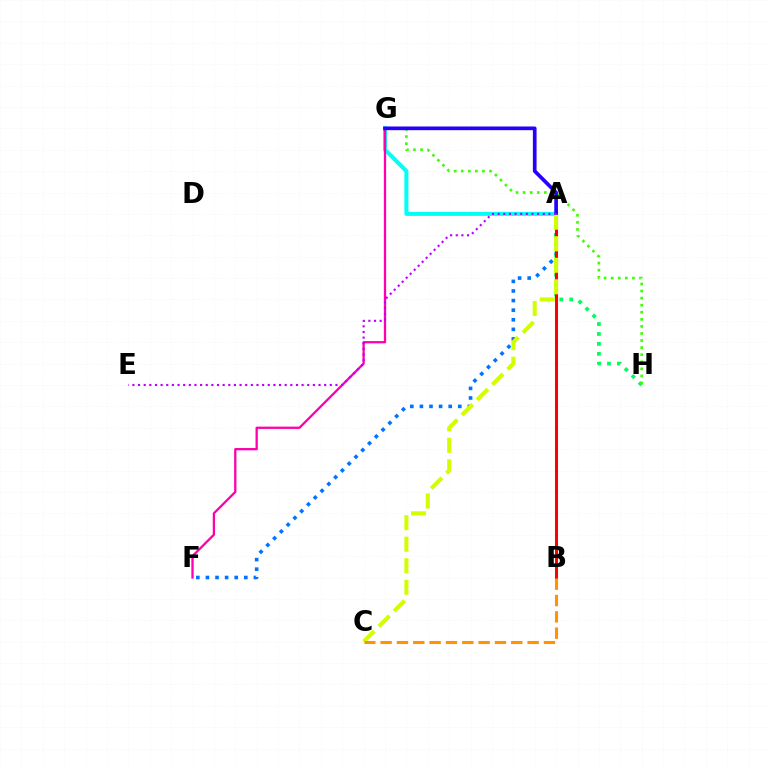{('A', 'F'): [{'color': '#0074ff', 'line_style': 'dotted', 'thickness': 2.61}], ('A', 'G'): [{'color': '#00fff6', 'line_style': 'solid', 'thickness': 2.89}, {'color': '#2500ff', 'line_style': 'solid', 'thickness': 2.66}], ('A', 'H'): [{'color': '#00ff5c', 'line_style': 'dotted', 'thickness': 2.7}], ('A', 'B'): [{'color': '#ff0000', 'line_style': 'solid', 'thickness': 2.2}], ('F', 'G'): [{'color': '#ff00ac', 'line_style': 'solid', 'thickness': 1.65}], ('G', 'H'): [{'color': '#3dff00', 'line_style': 'dotted', 'thickness': 1.92}], ('A', 'C'): [{'color': '#d1ff00', 'line_style': 'dashed', 'thickness': 2.92}], ('B', 'C'): [{'color': '#ff9400', 'line_style': 'dashed', 'thickness': 2.22}], ('A', 'E'): [{'color': '#b900ff', 'line_style': 'dotted', 'thickness': 1.53}]}